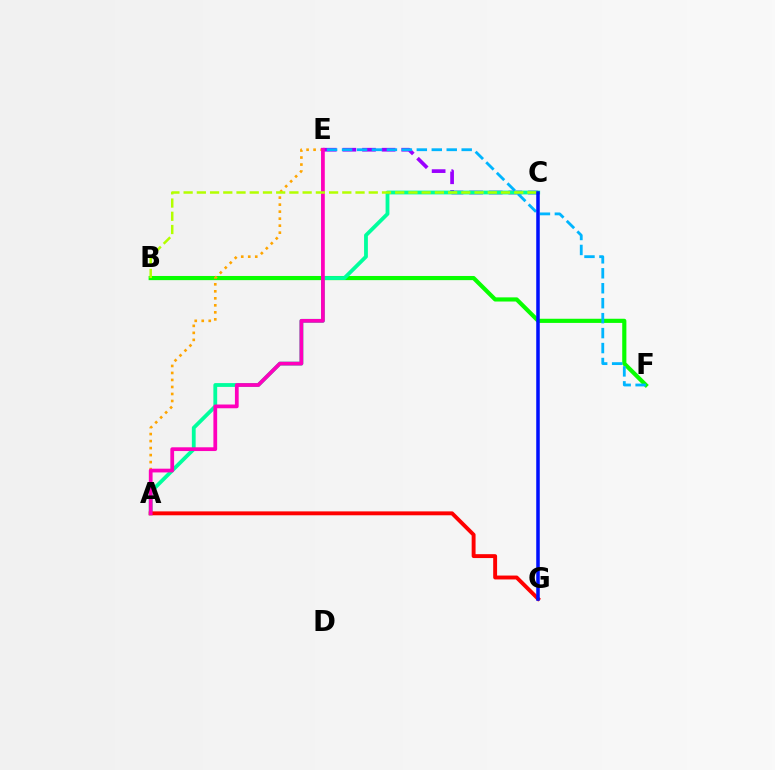{('B', 'F'): [{'color': '#08ff00', 'line_style': 'solid', 'thickness': 2.99}], ('C', 'E'): [{'color': '#9b00ff', 'line_style': 'dashed', 'thickness': 2.66}], ('A', 'E'): [{'color': '#ffa500', 'line_style': 'dotted', 'thickness': 1.9}, {'color': '#ff00bd', 'line_style': 'solid', 'thickness': 2.7}], ('A', 'C'): [{'color': '#00ff9d', 'line_style': 'solid', 'thickness': 2.74}], ('A', 'G'): [{'color': '#ff0000', 'line_style': 'solid', 'thickness': 2.81}], ('E', 'F'): [{'color': '#00b5ff', 'line_style': 'dashed', 'thickness': 2.03}], ('B', 'C'): [{'color': '#b3ff00', 'line_style': 'dashed', 'thickness': 1.8}], ('C', 'G'): [{'color': '#0010ff', 'line_style': 'solid', 'thickness': 2.54}]}